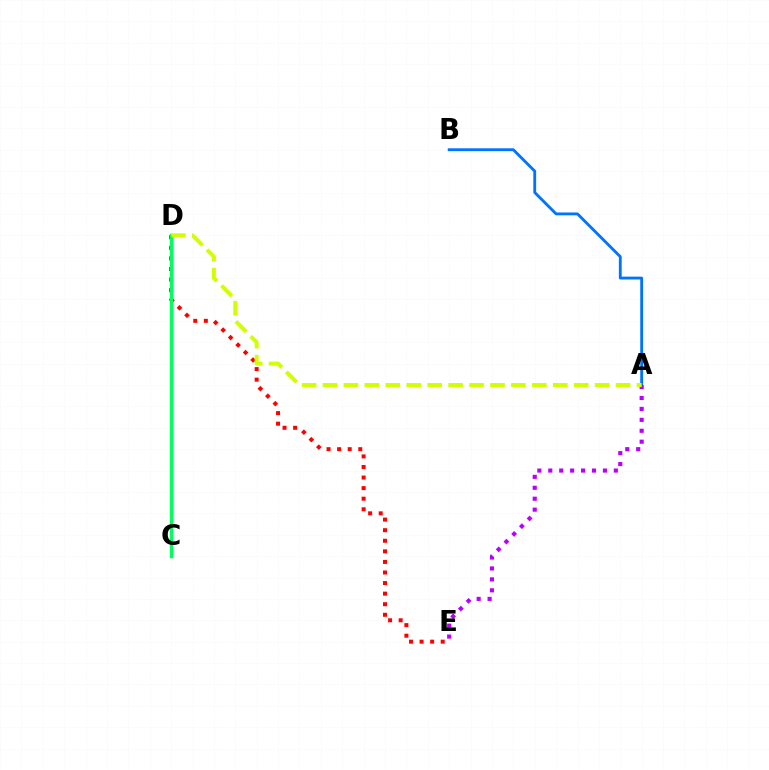{('A', 'B'): [{'color': '#0074ff', 'line_style': 'solid', 'thickness': 2.04}], ('D', 'E'): [{'color': '#ff0000', 'line_style': 'dotted', 'thickness': 2.87}], ('C', 'D'): [{'color': '#00ff5c', 'line_style': 'solid', 'thickness': 2.46}], ('A', 'E'): [{'color': '#b900ff', 'line_style': 'dotted', 'thickness': 2.97}], ('A', 'D'): [{'color': '#d1ff00', 'line_style': 'dashed', 'thickness': 2.84}]}